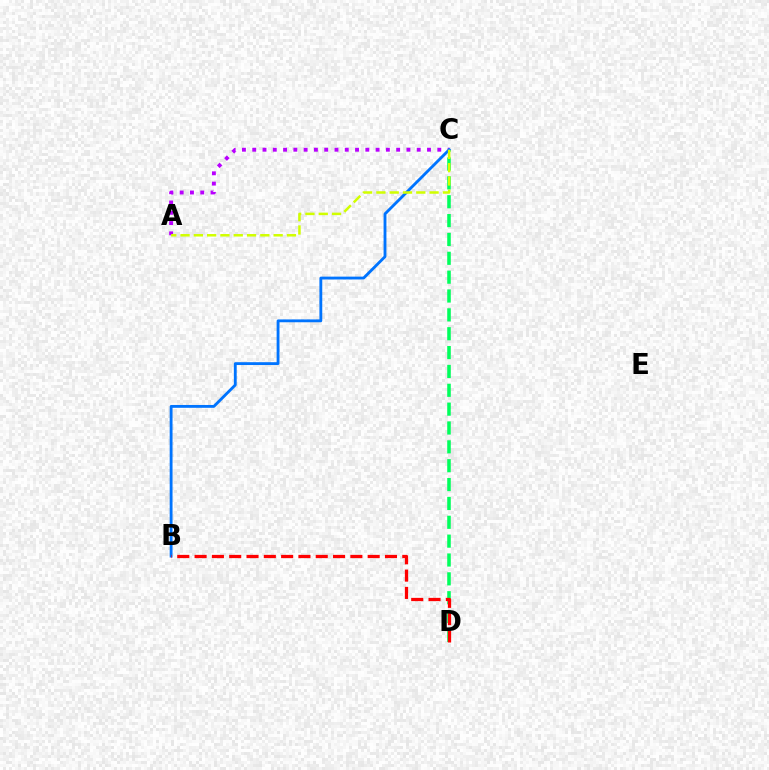{('C', 'D'): [{'color': '#00ff5c', 'line_style': 'dashed', 'thickness': 2.56}], ('A', 'C'): [{'color': '#b900ff', 'line_style': 'dotted', 'thickness': 2.79}, {'color': '#d1ff00', 'line_style': 'dashed', 'thickness': 1.81}], ('B', 'C'): [{'color': '#0074ff', 'line_style': 'solid', 'thickness': 2.05}], ('B', 'D'): [{'color': '#ff0000', 'line_style': 'dashed', 'thickness': 2.35}]}